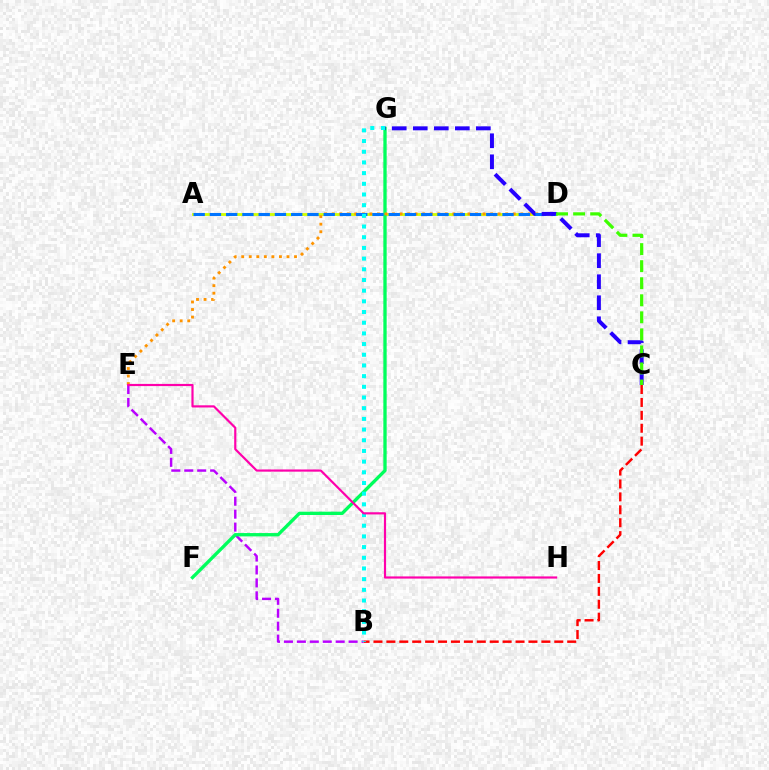{('B', 'C'): [{'color': '#ff0000', 'line_style': 'dashed', 'thickness': 1.75}], ('A', 'D'): [{'color': '#d1ff00', 'line_style': 'solid', 'thickness': 2.04}, {'color': '#0074ff', 'line_style': 'dashed', 'thickness': 2.21}], ('B', 'E'): [{'color': '#b900ff', 'line_style': 'dashed', 'thickness': 1.76}], ('F', 'G'): [{'color': '#00ff5c', 'line_style': 'solid', 'thickness': 2.39}], ('D', 'E'): [{'color': '#ff9400', 'line_style': 'dotted', 'thickness': 2.05}], ('C', 'G'): [{'color': '#2500ff', 'line_style': 'dashed', 'thickness': 2.86}], ('B', 'G'): [{'color': '#00fff6', 'line_style': 'dotted', 'thickness': 2.9}], ('E', 'H'): [{'color': '#ff00ac', 'line_style': 'solid', 'thickness': 1.57}], ('C', 'D'): [{'color': '#3dff00', 'line_style': 'dashed', 'thickness': 2.32}]}